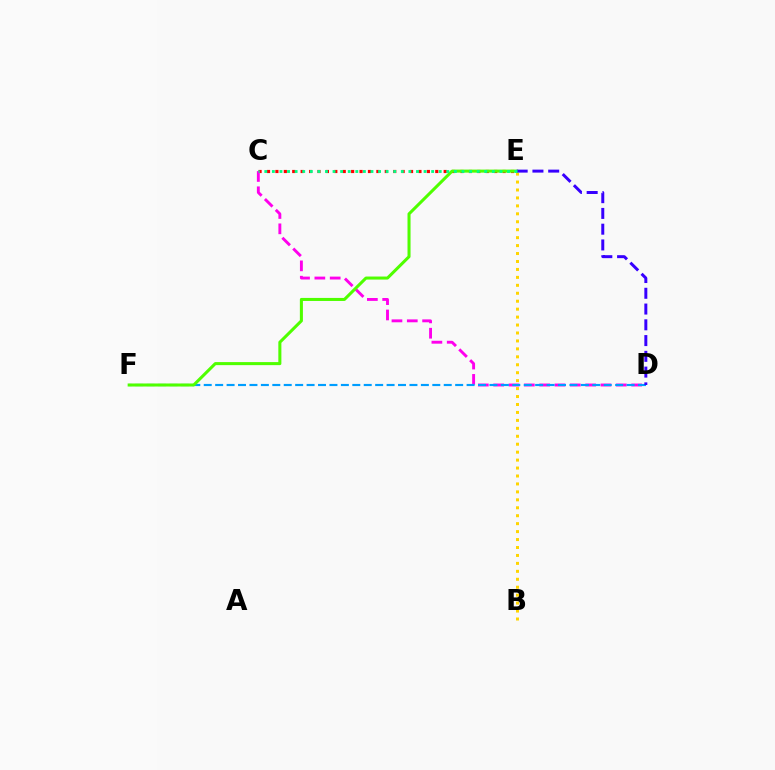{('C', 'E'): [{'color': '#ff0000', 'line_style': 'dotted', 'thickness': 2.29}, {'color': '#00ff86', 'line_style': 'dotted', 'thickness': 2.06}], ('B', 'E'): [{'color': '#ffd500', 'line_style': 'dotted', 'thickness': 2.16}], ('C', 'D'): [{'color': '#ff00ed', 'line_style': 'dashed', 'thickness': 2.08}], ('D', 'F'): [{'color': '#009eff', 'line_style': 'dashed', 'thickness': 1.55}], ('E', 'F'): [{'color': '#4fff00', 'line_style': 'solid', 'thickness': 2.19}], ('D', 'E'): [{'color': '#3700ff', 'line_style': 'dashed', 'thickness': 2.14}]}